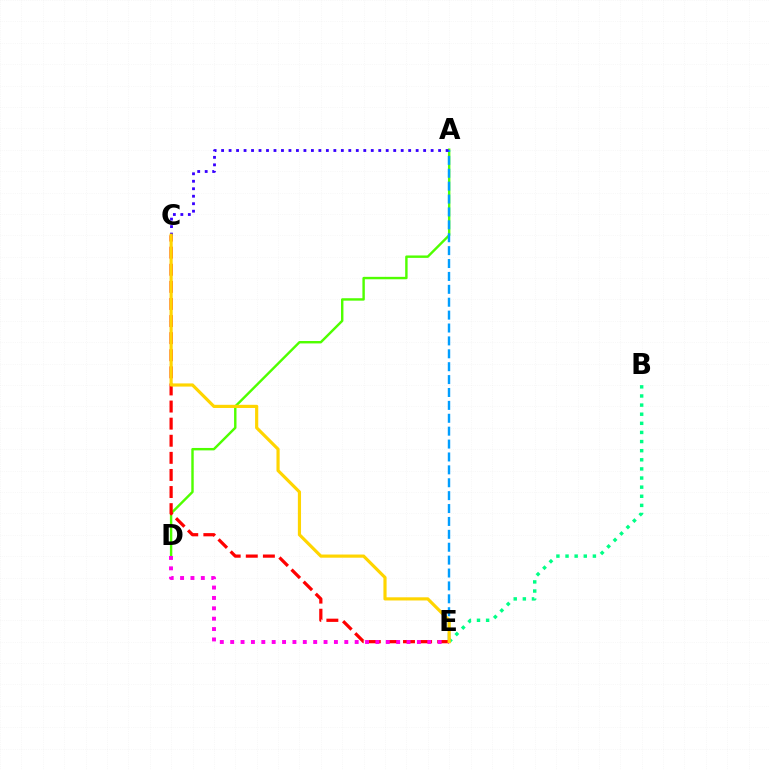{('B', 'E'): [{'color': '#00ff86', 'line_style': 'dotted', 'thickness': 2.48}], ('A', 'D'): [{'color': '#4fff00', 'line_style': 'solid', 'thickness': 1.74}], ('A', 'E'): [{'color': '#009eff', 'line_style': 'dashed', 'thickness': 1.75}], ('C', 'E'): [{'color': '#ff0000', 'line_style': 'dashed', 'thickness': 2.32}, {'color': '#ffd500', 'line_style': 'solid', 'thickness': 2.28}], ('D', 'E'): [{'color': '#ff00ed', 'line_style': 'dotted', 'thickness': 2.82}], ('A', 'C'): [{'color': '#3700ff', 'line_style': 'dotted', 'thickness': 2.03}]}